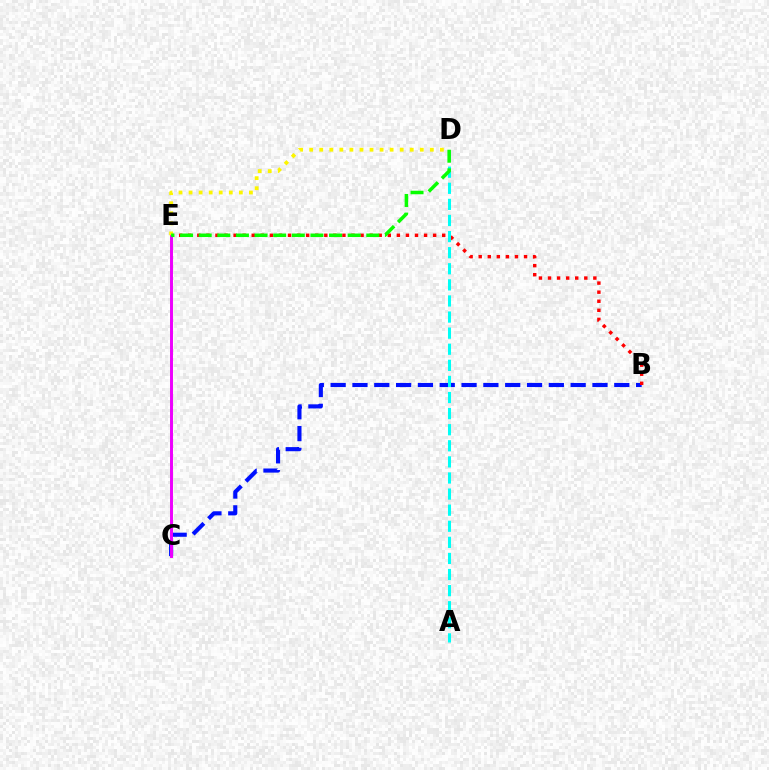{('B', 'C'): [{'color': '#0010ff', 'line_style': 'dashed', 'thickness': 2.96}], ('B', 'E'): [{'color': '#ff0000', 'line_style': 'dotted', 'thickness': 2.46}], ('C', 'E'): [{'color': '#ee00ff', 'line_style': 'solid', 'thickness': 2.13}], ('A', 'D'): [{'color': '#00fff6', 'line_style': 'dashed', 'thickness': 2.19}], ('D', 'E'): [{'color': '#fcf500', 'line_style': 'dotted', 'thickness': 2.73}, {'color': '#08ff00', 'line_style': 'dashed', 'thickness': 2.53}]}